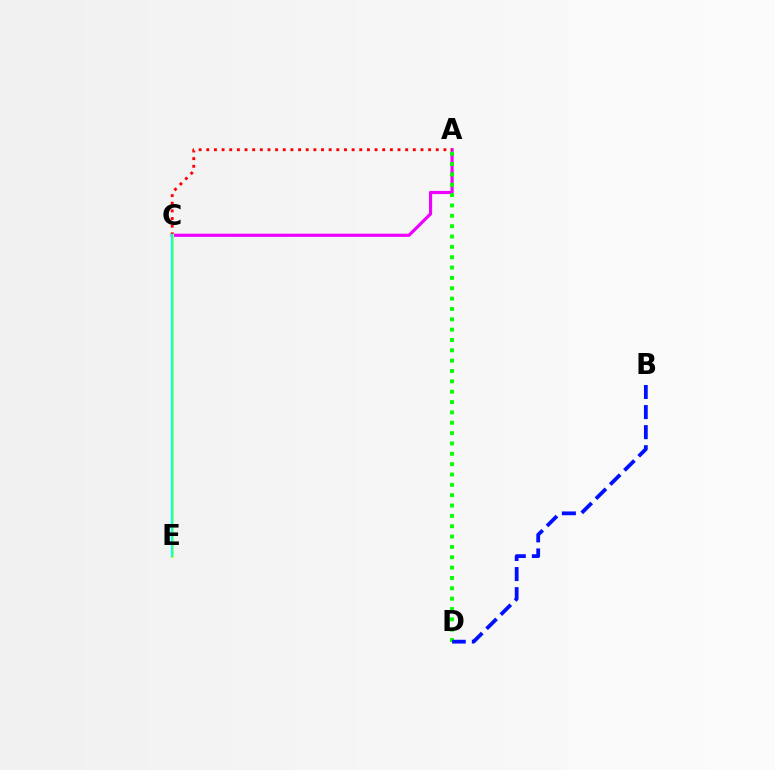{('A', 'C'): [{'color': '#ee00ff', 'line_style': 'solid', 'thickness': 2.28}, {'color': '#ff0000', 'line_style': 'dotted', 'thickness': 2.08}], ('A', 'D'): [{'color': '#08ff00', 'line_style': 'dotted', 'thickness': 2.81}], ('C', 'E'): [{'color': '#fcf500', 'line_style': 'solid', 'thickness': 2.2}, {'color': '#00fff6', 'line_style': 'solid', 'thickness': 1.73}], ('B', 'D'): [{'color': '#0010ff', 'line_style': 'dashed', 'thickness': 2.73}]}